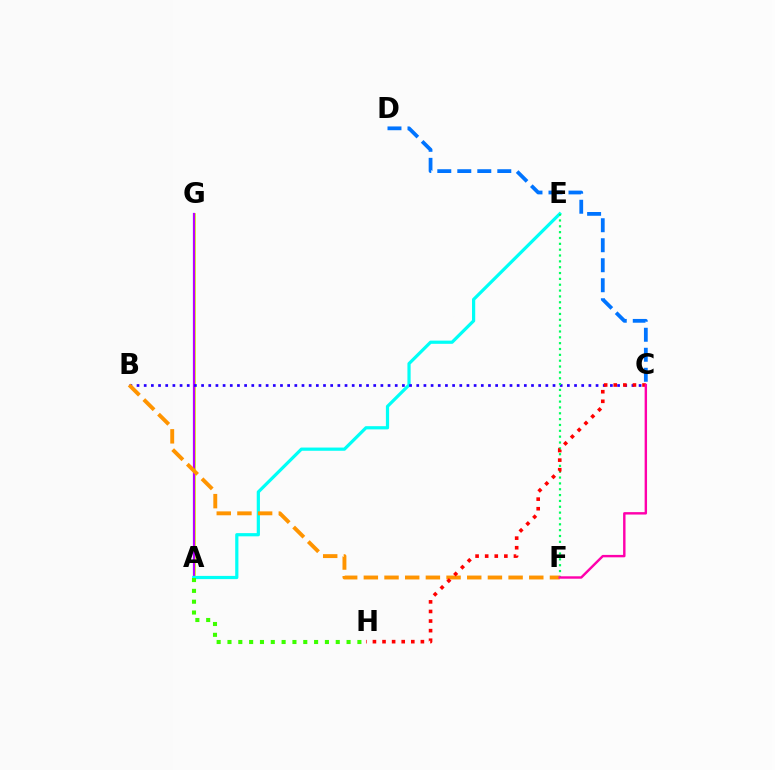{('A', 'G'): [{'color': '#d1ff00', 'line_style': 'solid', 'thickness': 1.91}, {'color': '#b900ff', 'line_style': 'solid', 'thickness': 1.6}], ('A', 'E'): [{'color': '#00fff6', 'line_style': 'solid', 'thickness': 2.31}], ('B', 'C'): [{'color': '#2500ff', 'line_style': 'dotted', 'thickness': 1.95}], ('C', 'D'): [{'color': '#0074ff', 'line_style': 'dashed', 'thickness': 2.72}], ('E', 'F'): [{'color': '#00ff5c', 'line_style': 'dotted', 'thickness': 1.59}], ('B', 'F'): [{'color': '#ff9400', 'line_style': 'dashed', 'thickness': 2.81}], ('C', 'H'): [{'color': '#ff0000', 'line_style': 'dotted', 'thickness': 2.61}], ('C', 'F'): [{'color': '#ff00ac', 'line_style': 'solid', 'thickness': 1.74}], ('A', 'H'): [{'color': '#3dff00', 'line_style': 'dotted', 'thickness': 2.94}]}